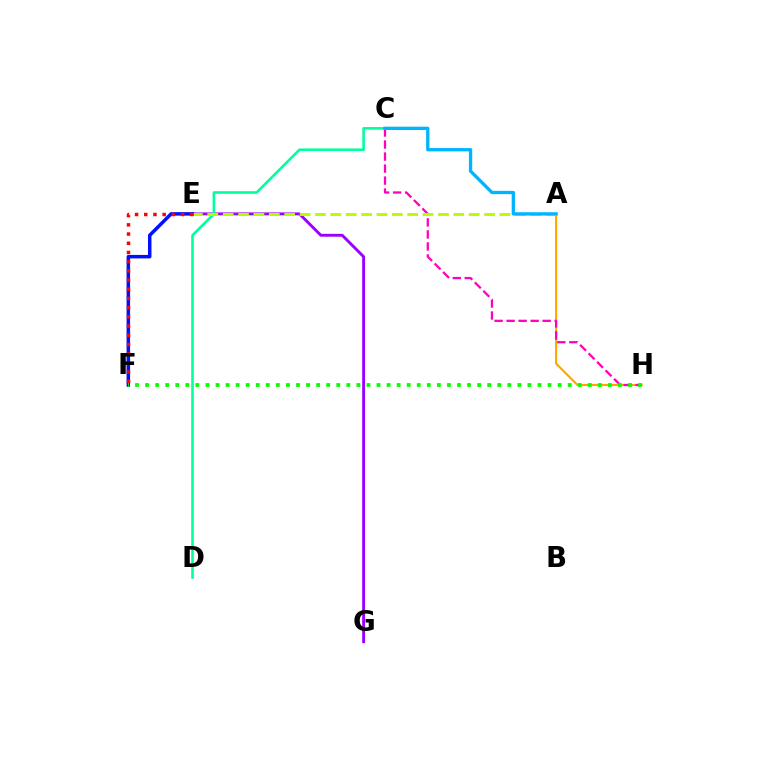{('A', 'H'): [{'color': '#ffa500', 'line_style': 'solid', 'thickness': 1.5}], ('E', 'G'): [{'color': '#9b00ff', 'line_style': 'solid', 'thickness': 2.07}], ('E', 'F'): [{'color': '#0010ff', 'line_style': 'solid', 'thickness': 2.52}, {'color': '#ff0000', 'line_style': 'dotted', 'thickness': 2.5}], ('C', 'D'): [{'color': '#00ff9d', 'line_style': 'solid', 'thickness': 1.88}], ('C', 'H'): [{'color': '#ff00bd', 'line_style': 'dashed', 'thickness': 1.63}], ('A', 'E'): [{'color': '#b3ff00', 'line_style': 'dashed', 'thickness': 2.09}], ('A', 'C'): [{'color': '#00b5ff', 'line_style': 'solid', 'thickness': 2.39}], ('F', 'H'): [{'color': '#08ff00', 'line_style': 'dotted', 'thickness': 2.73}]}